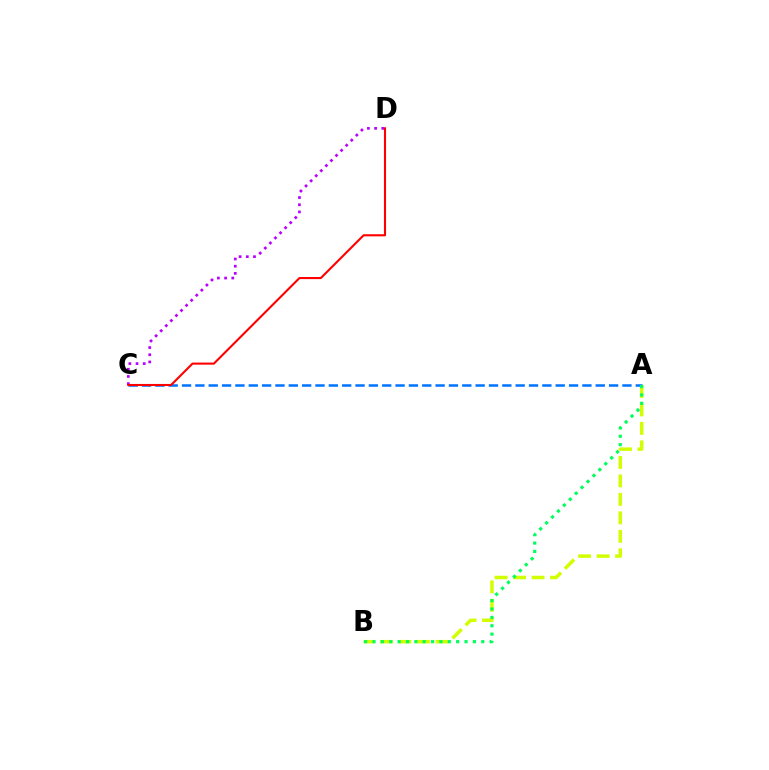{('A', 'B'): [{'color': '#d1ff00', 'line_style': 'dashed', 'thickness': 2.51}, {'color': '#00ff5c', 'line_style': 'dotted', 'thickness': 2.27}], ('C', 'D'): [{'color': '#b900ff', 'line_style': 'dotted', 'thickness': 1.95}, {'color': '#ff0000', 'line_style': 'solid', 'thickness': 1.51}], ('A', 'C'): [{'color': '#0074ff', 'line_style': 'dashed', 'thickness': 1.81}]}